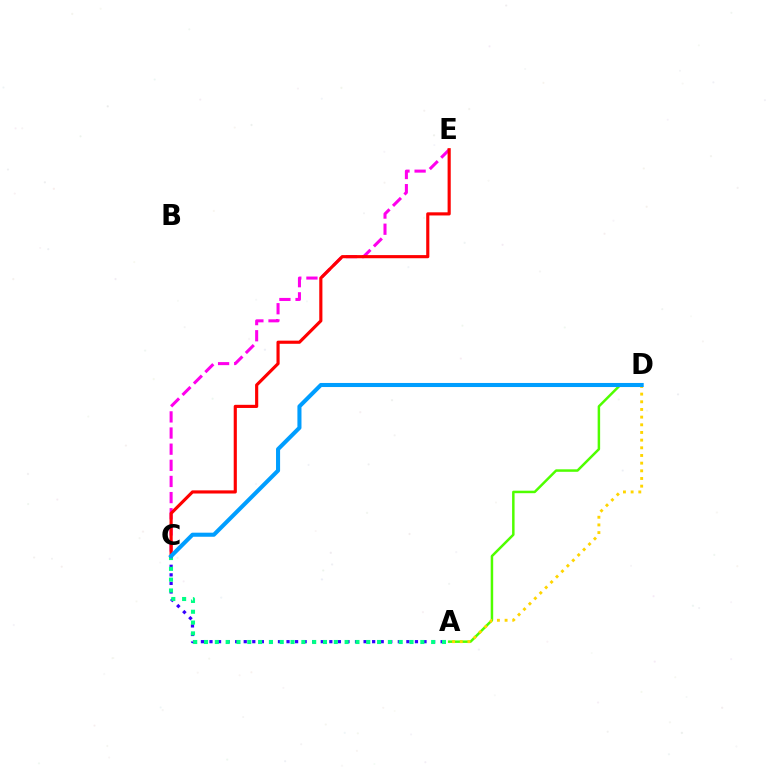{('A', 'D'): [{'color': '#4fff00', 'line_style': 'solid', 'thickness': 1.79}, {'color': '#ffd500', 'line_style': 'dotted', 'thickness': 2.08}], ('A', 'C'): [{'color': '#3700ff', 'line_style': 'dotted', 'thickness': 2.33}, {'color': '#00ff86', 'line_style': 'dotted', 'thickness': 2.94}], ('C', 'E'): [{'color': '#ff00ed', 'line_style': 'dashed', 'thickness': 2.19}, {'color': '#ff0000', 'line_style': 'solid', 'thickness': 2.26}], ('C', 'D'): [{'color': '#009eff', 'line_style': 'solid', 'thickness': 2.93}]}